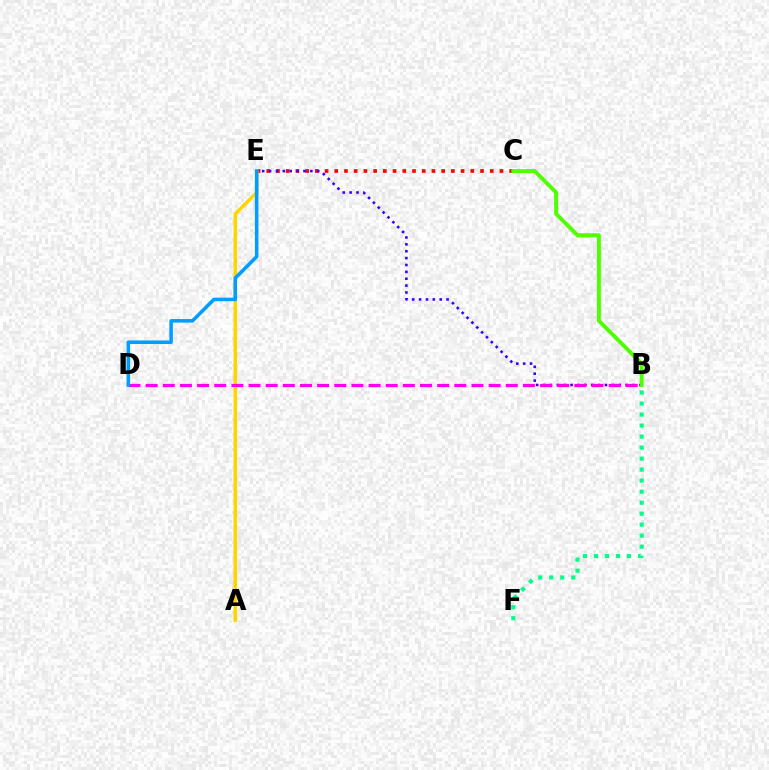{('C', 'E'): [{'color': '#ff0000', 'line_style': 'dotted', 'thickness': 2.64}], ('B', 'F'): [{'color': '#00ff86', 'line_style': 'dotted', 'thickness': 2.99}], ('B', 'E'): [{'color': '#3700ff', 'line_style': 'dotted', 'thickness': 1.87}], ('A', 'E'): [{'color': '#ffd500', 'line_style': 'solid', 'thickness': 2.52}], ('B', 'D'): [{'color': '#ff00ed', 'line_style': 'dashed', 'thickness': 2.33}], ('B', 'C'): [{'color': '#4fff00', 'line_style': 'solid', 'thickness': 2.84}], ('D', 'E'): [{'color': '#009eff', 'line_style': 'solid', 'thickness': 2.56}]}